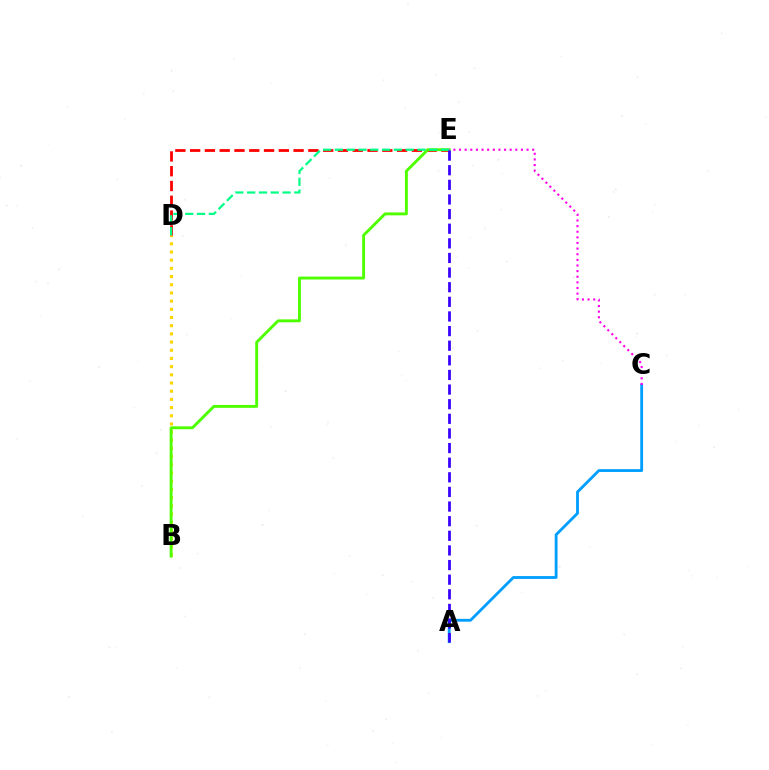{('B', 'D'): [{'color': '#ffd500', 'line_style': 'dotted', 'thickness': 2.22}], ('A', 'C'): [{'color': '#009eff', 'line_style': 'solid', 'thickness': 2.03}], ('D', 'E'): [{'color': '#ff0000', 'line_style': 'dashed', 'thickness': 2.01}, {'color': '#00ff86', 'line_style': 'dashed', 'thickness': 1.6}], ('B', 'E'): [{'color': '#4fff00', 'line_style': 'solid', 'thickness': 2.09}], ('C', 'E'): [{'color': '#ff00ed', 'line_style': 'dotted', 'thickness': 1.53}], ('A', 'E'): [{'color': '#3700ff', 'line_style': 'dashed', 'thickness': 1.99}]}